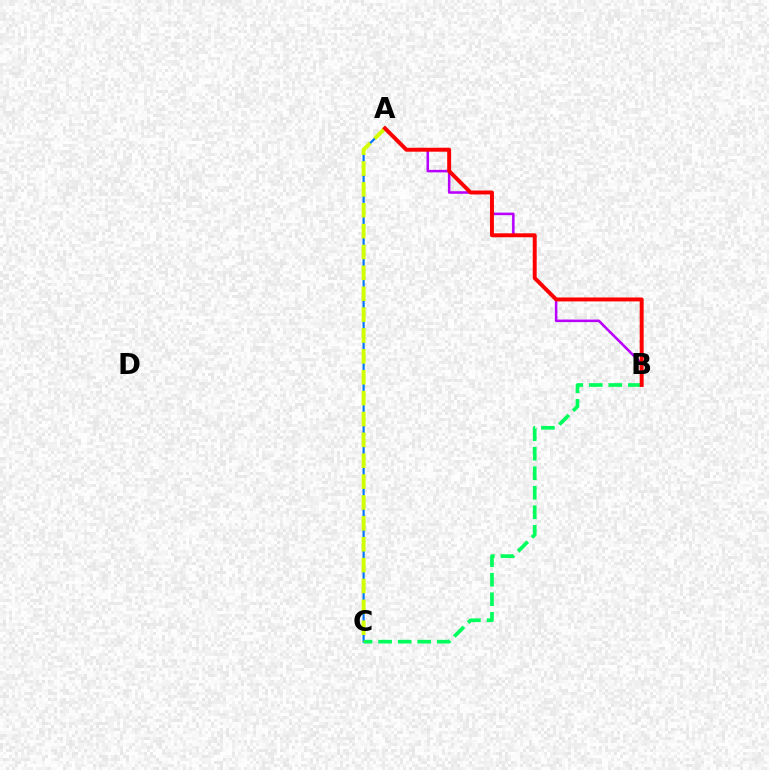{('A', 'B'): [{'color': '#b900ff', 'line_style': 'solid', 'thickness': 1.83}, {'color': '#ff0000', 'line_style': 'solid', 'thickness': 2.83}], ('A', 'C'): [{'color': '#0074ff', 'line_style': 'solid', 'thickness': 1.55}, {'color': '#d1ff00', 'line_style': 'dashed', 'thickness': 2.84}], ('B', 'C'): [{'color': '#00ff5c', 'line_style': 'dashed', 'thickness': 2.65}]}